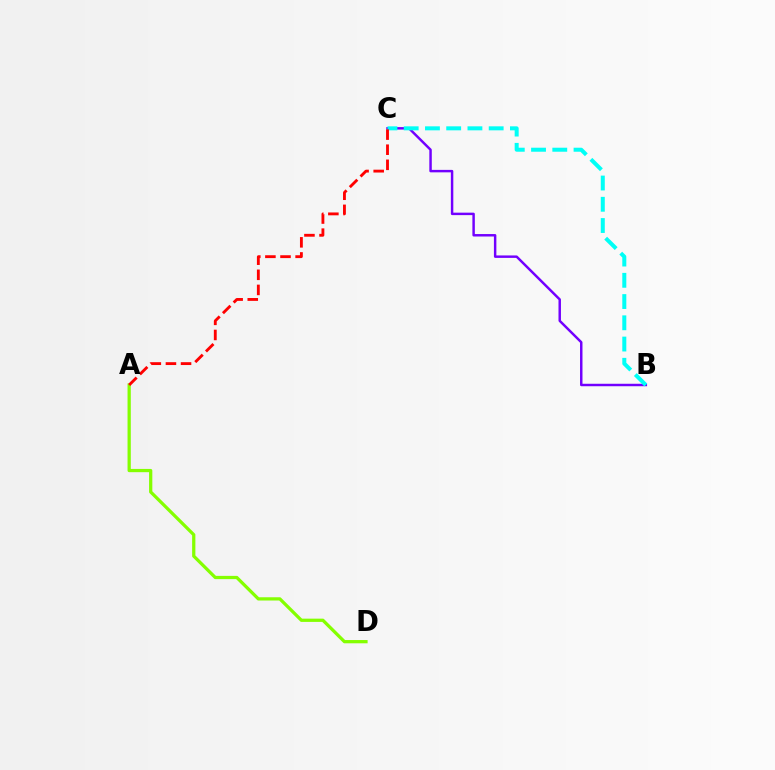{('B', 'C'): [{'color': '#7200ff', 'line_style': 'solid', 'thickness': 1.77}, {'color': '#00fff6', 'line_style': 'dashed', 'thickness': 2.89}], ('A', 'D'): [{'color': '#84ff00', 'line_style': 'solid', 'thickness': 2.34}], ('A', 'C'): [{'color': '#ff0000', 'line_style': 'dashed', 'thickness': 2.05}]}